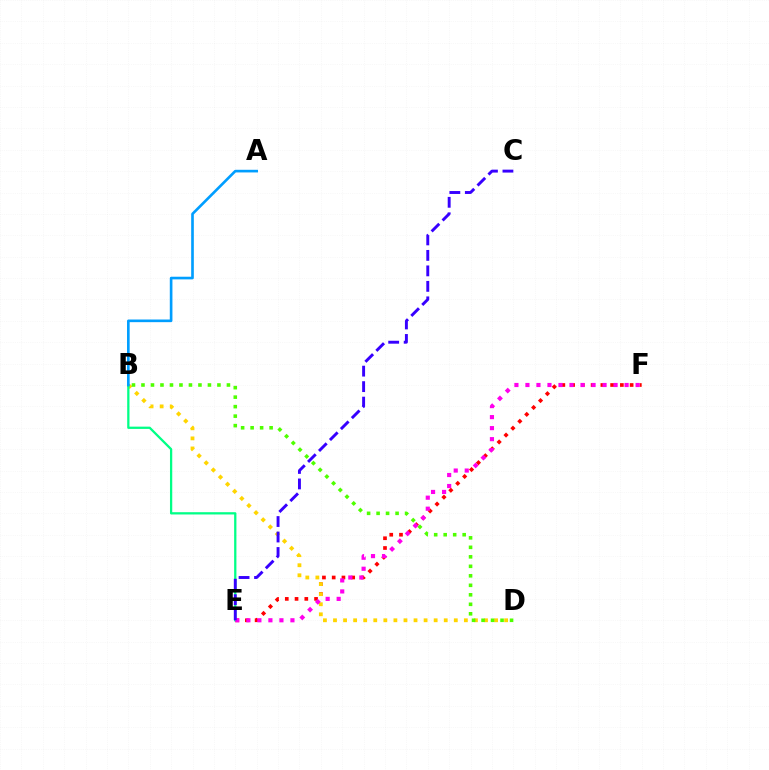{('E', 'F'): [{'color': '#ff0000', 'line_style': 'dotted', 'thickness': 2.65}, {'color': '#ff00ed', 'line_style': 'dotted', 'thickness': 2.99}], ('B', 'D'): [{'color': '#ffd500', 'line_style': 'dotted', 'thickness': 2.74}, {'color': '#4fff00', 'line_style': 'dotted', 'thickness': 2.58}], ('B', 'E'): [{'color': '#00ff86', 'line_style': 'solid', 'thickness': 1.64}], ('A', 'B'): [{'color': '#009eff', 'line_style': 'solid', 'thickness': 1.91}], ('C', 'E'): [{'color': '#3700ff', 'line_style': 'dashed', 'thickness': 2.1}]}